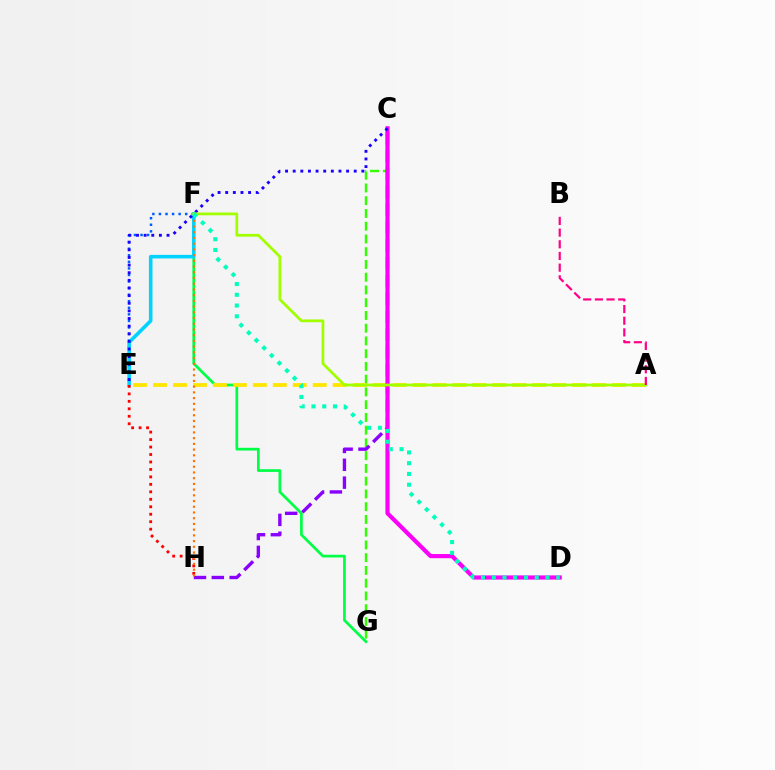{('F', 'G'): [{'color': '#00ff45', 'line_style': 'solid', 'thickness': 1.96}], ('E', 'F'): [{'color': '#005dff', 'line_style': 'dotted', 'thickness': 1.78}, {'color': '#00d3ff', 'line_style': 'solid', 'thickness': 2.58}], ('C', 'G'): [{'color': '#31ff00', 'line_style': 'dashed', 'thickness': 1.73}], ('A', 'E'): [{'color': '#ffe600', 'line_style': 'dashed', 'thickness': 2.71}], ('C', 'H'): [{'color': '#8a00ff', 'line_style': 'dashed', 'thickness': 2.42}], ('C', 'D'): [{'color': '#fa00f9', 'line_style': 'solid', 'thickness': 3.0}], ('C', 'E'): [{'color': '#1900ff', 'line_style': 'dotted', 'thickness': 2.07}], ('A', 'F'): [{'color': '#a2ff00', 'line_style': 'solid', 'thickness': 2.0}], ('E', 'H'): [{'color': '#ff0000', 'line_style': 'dotted', 'thickness': 2.03}], ('F', 'H'): [{'color': '#ff7000', 'line_style': 'dotted', 'thickness': 1.55}], ('D', 'F'): [{'color': '#00ffbb', 'line_style': 'dotted', 'thickness': 2.92}], ('A', 'B'): [{'color': '#ff0088', 'line_style': 'dashed', 'thickness': 1.59}]}